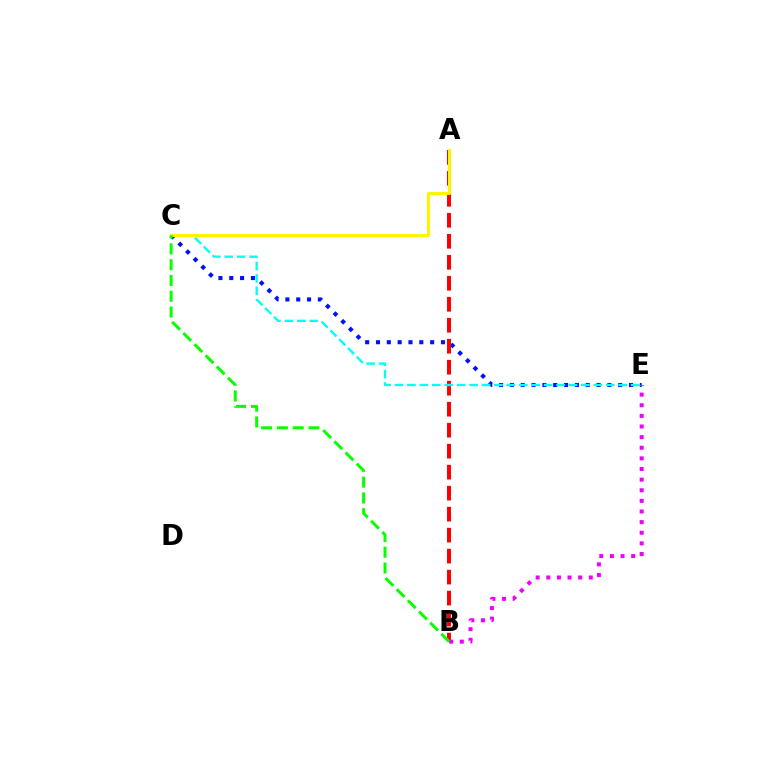{('C', 'E'): [{'color': '#0010ff', 'line_style': 'dotted', 'thickness': 2.94}, {'color': '#00fff6', 'line_style': 'dashed', 'thickness': 1.69}], ('A', 'B'): [{'color': '#ff0000', 'line_style': 'dashed', 'thickness': 2.85}], ('B', 'E'): [{'color': '#ee00ff', 'line_style': 'dotted', 'thickness': 2.89}], ('A', 'C'): [{'color': '#fcf500', 'line_style': 'solid', 'thickness': 2.18}], ('B', 'C'): [{'color': '#08ff00', 'line_style': 'dashed', 'thickness': 2.14}]}